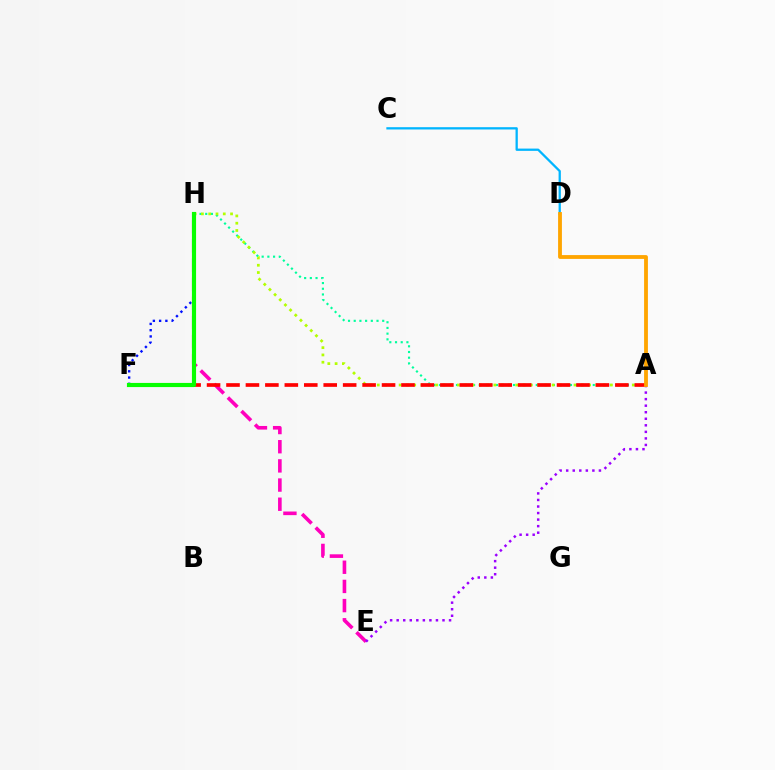{('E', 'H'): [{'color': '#ff00bd', 'line_style': 'dashed', 'thickness': 2.6}], ('A', 'H'): [{'color': '#00ff9d', 'line_style': 'dotted', 'thickness': 1.55}, {'color': '#b3ff00', 'line_style': 'dotted', 'thickness': 1.98}], ('F', 'H'): [{'color': '#0010ff', 'line_style': 'dotted', 'thickness': 1.7}, {'color': '#08ff00', 'line_style': 'solid', 'thickness': 2.98}], ('C', 'D'): [{'color': '#00b5ff', 'line_style': 'solid', 'thickness': 1.64}], ('A', 'E'): [{'color': '#9b00ff', 'line_style': 'dotted', 'thickness': 1.78}], ('A', 'F'): [{'color': '#ff0000', 'line_style': 'dashed', 'thickness': 2.64}], ('A', 'D'): [{'color': '#ffa500', 'line_style': 'solid', 'thickness': 2.75}]}